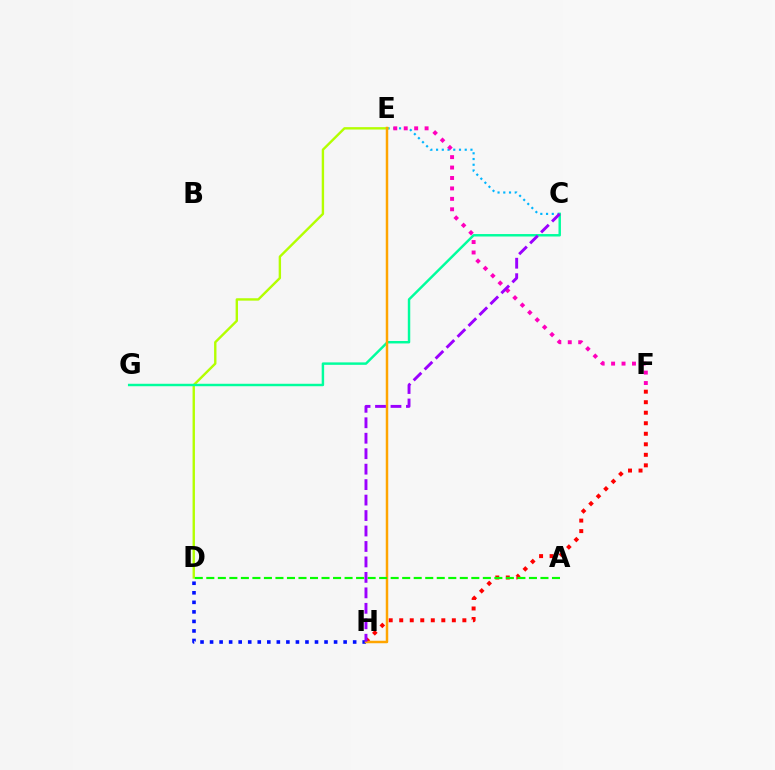{('D', 'H'): [{'color': '#0010ff', 'line_style': 'dotted', 'thickness': 2.59}], ('F', 'H'): [{'color': '#ff0000', 'line_style': 'dotted', 'thickness': 2.86}], ('C', 'E'): [{'color': '#00b5ff', 'line_style': 'dotted', 'thickness': 1.56}], ('D', 'E'): [{'color': '#b3ff00', 'line_style': 'solid', 'thickness': 1.72}], ('C', 'G'): [{'color': '#00ff9d', 'line_style': 'solid', 'thickness': 1.77}], ('E', 'H'): [{'color': '#ffa500', 'line_style': 'solid', 'thickness': 1.78}], ('A', 'D'): [{'color': '#08ff00', 'line_style': 'dashed', 'thickness': 1.57}], ('E', 'F'): [{'color': '#ff00bd', 'line_style': 'dotted', 'thickness': 2.83}], ('C', 'H'): [{'color': '#9b00ff', 'line_style': 'dashed', 'thickness': 2.1}]}